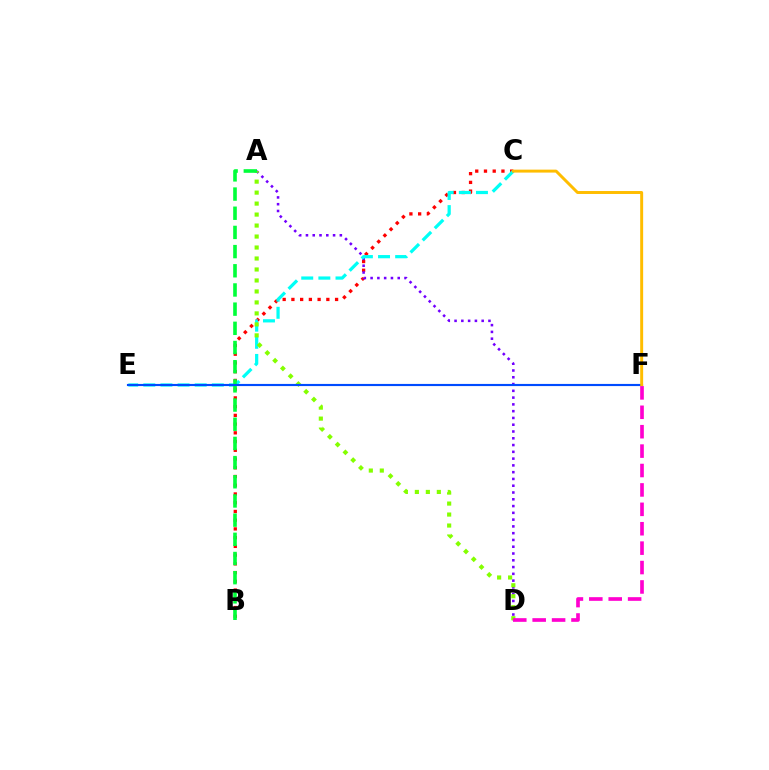{('B', 'C'): [{'color': '#ff0000', 'line_style': 'dotted', 'thickness': 2.37}], ('A', 'D'): [{'color': '#7200ff', 'line_style': 'dotted', 'thickness': 1.84}, {'color': '#84ff00', 'line_style': 'dotted', 'thickness': 2.98}], ('C', 'E'): [{'color': '#00fff6', 'line_style': 'dashed', 'thickness': 2.33}], ('A', 'B'): [{'color': '#00ff39', 'line_style': 'dashed', 'thickness': 2.61}], ('E', 'F'): [{'color': '#004bff', 'line_style': 'solid', 'thickness': 1.55}], ('C', 'F'): [{'color': '#ffbd00', 'line_style': 'solid', 'thickness': 2.13}], ('D', 'F'): [{'color': '#ff00cf', 'line_style': 'dashed', 'thickness': 2.64}]}